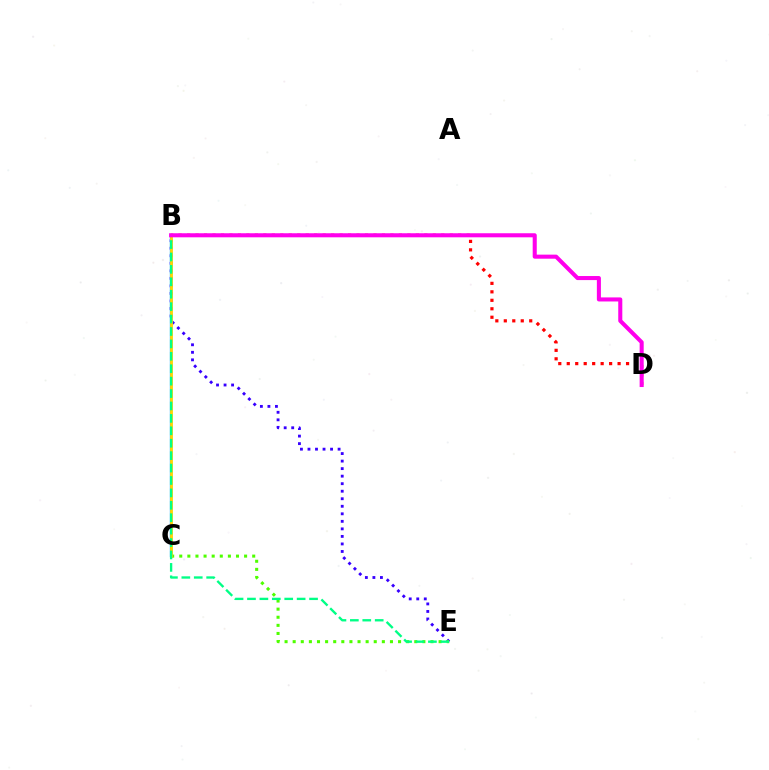{('B', 'E'): [{'color': '#3700ff', 'line_style': 'dotted', 'thickness': 2.05}, {'color': '#00ff86', 'line_style': 'dashed', 'thickness': 1.69}], ('C', 'E'): [{'color': '#4fff00', 'line_style': 'dotted', 'thickness': 2.2}], ('B', 'C'): [{'color': '#009eff', 'line_style': 'solid', 'thickness': 1.66}, {'color': '#ffd500', 'line_style': 'solid', 'thickness': 2.01}], ('B', 'D'): [{'color': '#ff0000', 'line_style': 'dotted', 'thickness': 2.3}, {'color': '#ff00ed', 'line_style': 'solid', 'thickness': 2.92}]}